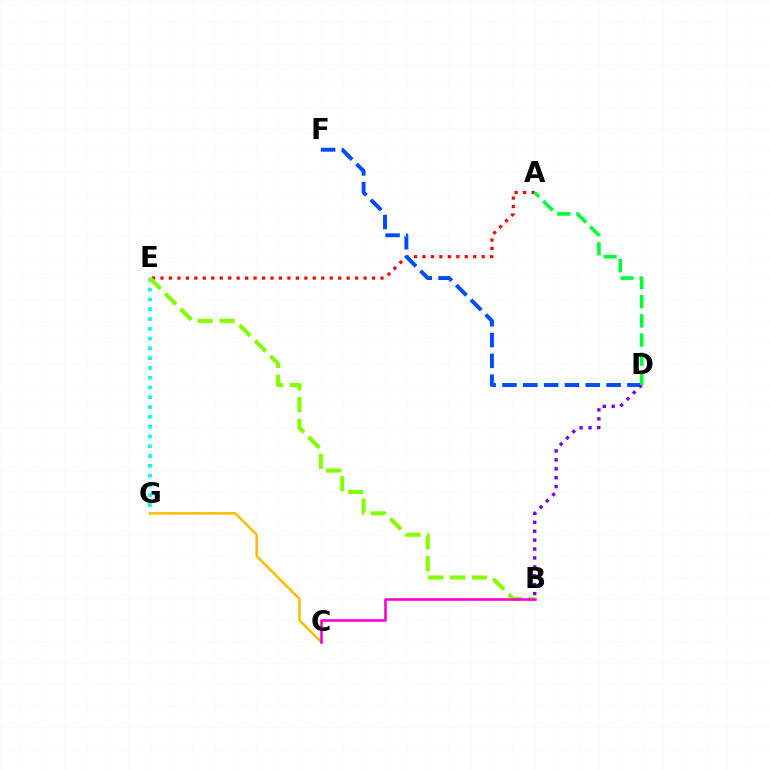{('A', 'E'): [{'color': '#ff0000', 'line_style': 'dotted', 'thickness': 2.3}], ('D', 'F'): [{'color': '#004bff', 'line_style': 'dashed', 'thickness': 2.83}], ('C', 'G'): [{'color': '#ffbd00', 'line_style': 'solid', 'thickness': 1.81}], ('B', 'D'): [{'color': '#7200ff', 'line_style': 'dotted', 'thickness': 2.42}], ('E', 'G'): [{'color': '#00fff6', 'line_style': 'dotted', 'thickness': 2.66}], ('A', 'D'): [{'color': '#00ff39', 'line_style': 'dashed', 'thickness': 2.6}], ('B', 'E'): [{'color': '#84ff00', 'line_style': 'dashed', 'thickness': 2.97}], ('B', 'C'): [{'color': '#ff00cf', 'line_style': 'solid', 'thickness': 1.87}]}